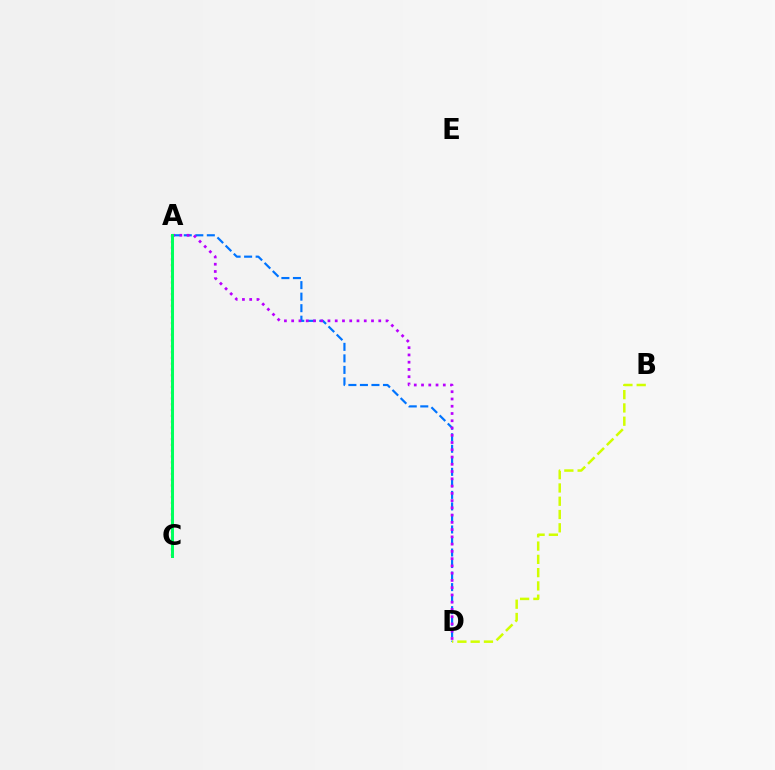{('A', 'D'): [{'color': '#0074ff', 'line_style': 'dashed', 'thickness': 1.57}, {'color': '#b900ff', 'line_style': 'dotted', 'thickness': 1.97}], ('A', 'C'): [{'color': '#ff0000', 'line_style': 'dotted', 'thickness': 1.58}, {'color': '#00ff5c', 'line_style': 'solid', 'thickness': 2.15}], ('B', 'D'): [{'color': '#d1ff00', 'line_style': 'dashed', 'thickness': 1.8}]}